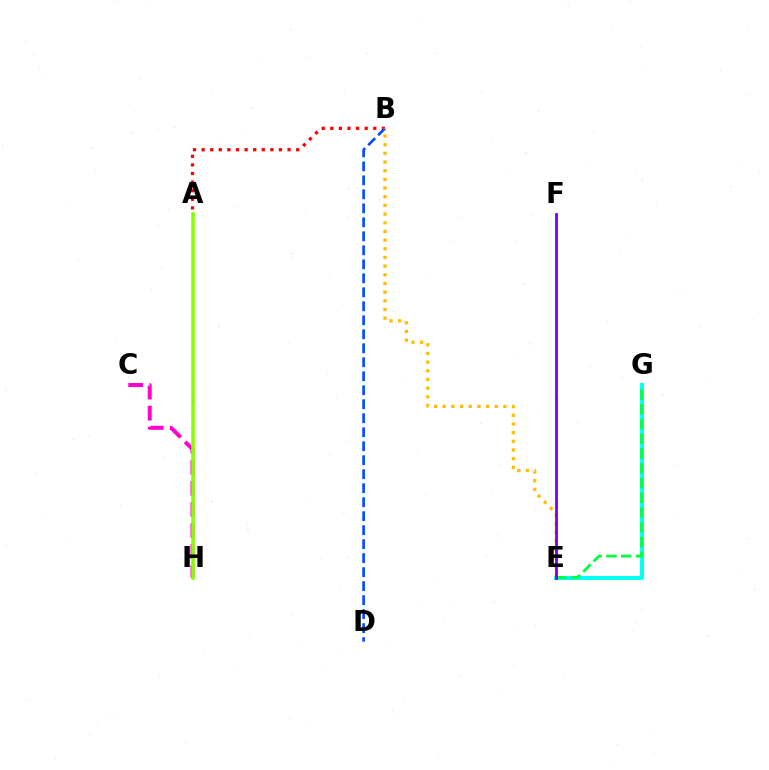{('E', 'G'): [{'color': '#00fff6', 'line_style': 'solid', 'thickness': 2.82}, {'color': '#00ff39', 'line_style': 'dashed', 'thickness': 2.0}], ('A', 'B'): [{'color': '#ff0000', 'line_style': 'dotted', 'thickness': 2.34}], ('C', 'H'): [{'color': '#ff00cf', 'line_style': 'dashed', 'thickness': 2.86}], ('A', 'H'): [{'color': '#84ff00', 'line_style': 'solid', 'thickness': 2.55}], ('B', 'D'): [{'color': '#004bff', 'line_style': 'dashed', 'thickness': 1.9}], ('B', 'E'): [{'color': '#ffbd00', 'line_style': 'dotted', 'thickness': 2.36}], ('E', 'F'): [{'color': '#7200ff', 'line_style': 'solid', 'thickness': 2.01}]}